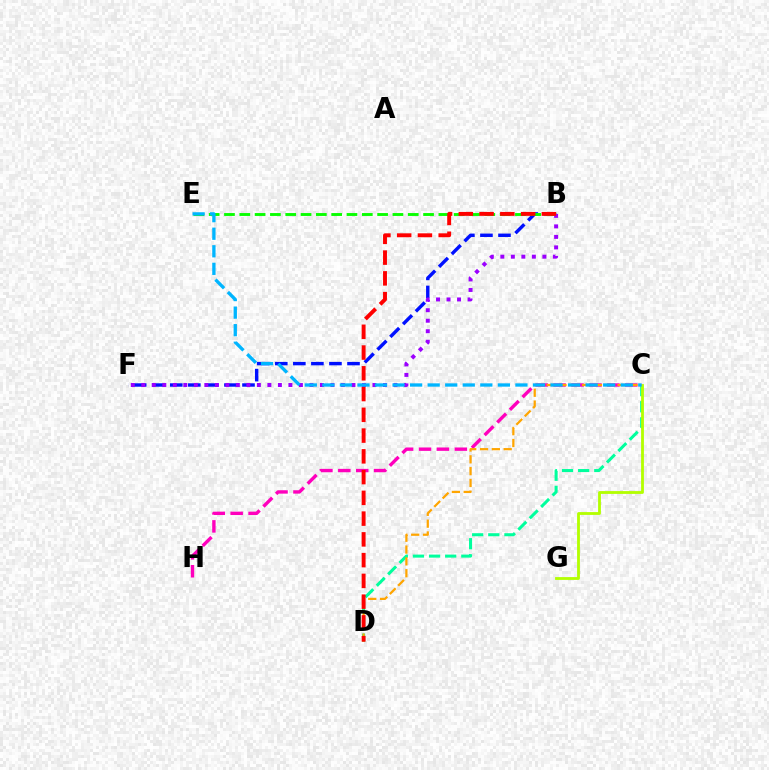{('C', 'H'): [{'color': '#ff00bd', 'line_style': 'dashed', 'thickness': 2.43}], ('B', 'F'): [{'color': '#0010ff', 'line_style': 'dashed', 'thickness': 2.45}, {'color': '#9b00ff', 'line_style': 'dotted', 'thickness': 2.85}], ('B', 'E'): [{'color': '#08ff00', 'line_style': 'dashed', 'thickness': 2.08}], ('C', 'D'): [{'color': '#00ff9d', 'line_style': 'dashed', 'thickness': 2.19}, {'color': '#ffa500', 'line_style': 'dashed', 'thickness': 1.61}], ('C', 'G'): [{'color': '#b3ff00', 'line_style': 'solid', 'thickness': 2.02}], ('B', 'D'): [{'color': '#ff0000', 'line_style': 'dashed', 'thickness': 2.82}], ('C', 'E'): [{'color': '#00b5ff', 'line_style': 'dashed', 'thickness': 2.38}]}